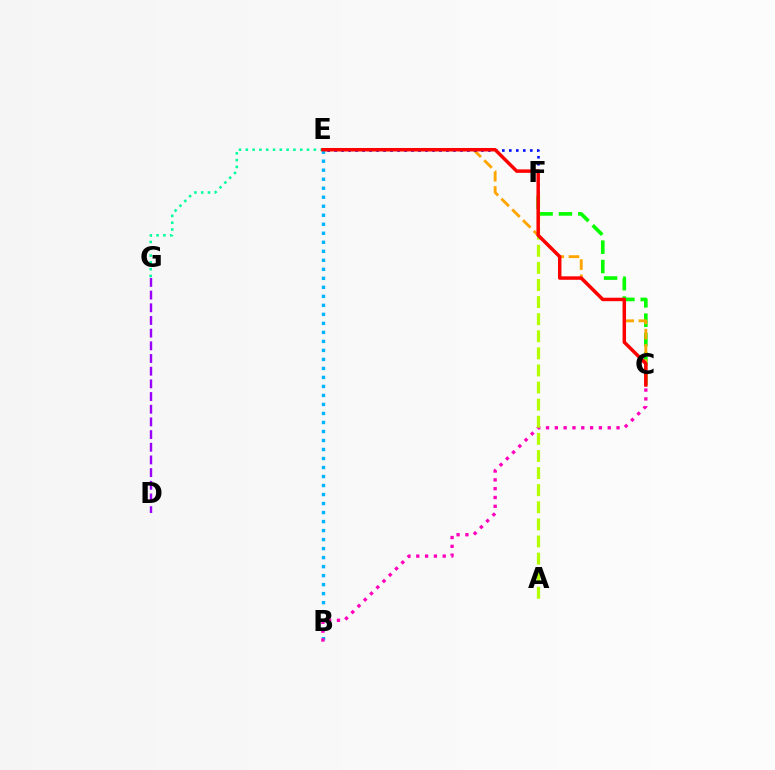{('C', 'F'): [{'color': '#08ff00', 'line_style': 'dashed', 'thickness': 2.63}], ('C', 'E'): [{'color': '#ffa500', 'line_style': 'dashed', 'thickness': 2.06}, {'color': '#ff0000', 'line_style': 'solid', 'thickness': 2.5}], ('E', 'F'): [{'color': '#0010ff', 'line_style': 'dotted', 'thickness': 1.9}], ('D', 'G'): [{'color': '#9b00ff', 'line_style': 'dashed', 'thickness': 1.72}], ('B', 'E'): [{'color': '#00b5ff', 'line_style': 'dotted', 'thickness': 2.45}], ('B', 'C'): [{'color': '#ff00bd', 'line_style': 'dotted', 'thickness': 2.4}], ('A', 'F'): [{'color': '#b3ff00', 'line_style': 'dashed', 'thickness': 2.32}], ('E', 'G'): [{'color': '#00ff9d', 'line_style': 'dotted', 'thickness': 1.85}]}